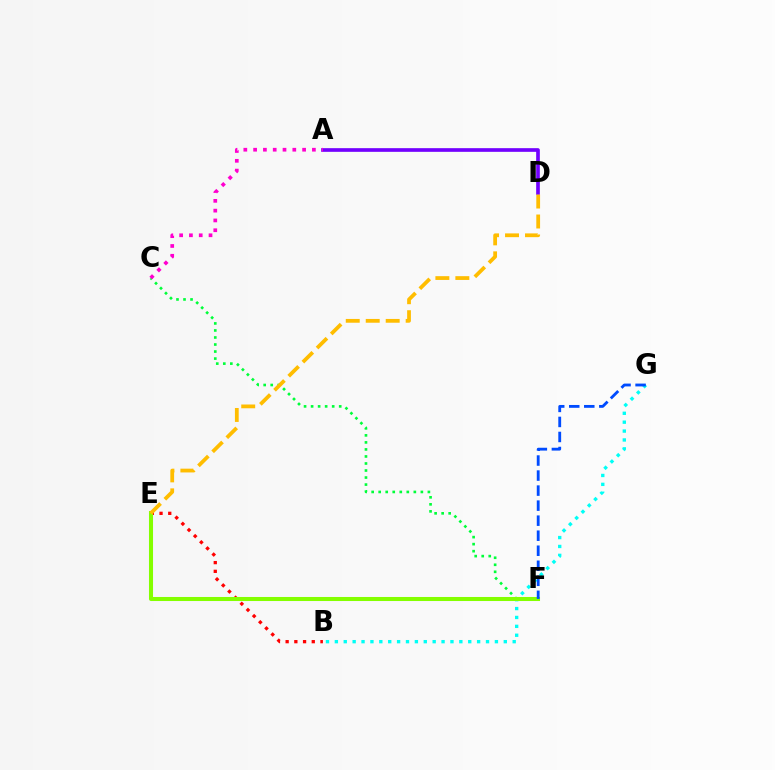{('B', 'G'): [{'color': '#00fff6', 'line_style': 'dotted', 'thickness': 2.42}], ('C', 'F'): [{'color': '#00ff39', 'line_style': 'dotted', 'thickness': 1.91}], ('B', 'E'): [{'color': '#ff0000', 'line_style': 'dotted', 'thickness': 2.37}], ('E', 'F'): [{'color': '#84ff00', 'line_style': 'solid', 'thickness': 2.91}], ('A', 'D'): [{'color': '#7200ff', 'line_style': 'solid', 'thickness': 2.64}], ('F', 'G'): [{'color': '#004bff', 'line_style': 'dashed', 'thickness': 2.04}], ('D', 'E'): [{'color': '#ffbd00', 'line_style': 'dashed', 'thickness': 2.71}], ('A', 'C'): [{'color': '#ff00cf', 'line_style': 'dotted', 'thickness': 2.66}]}